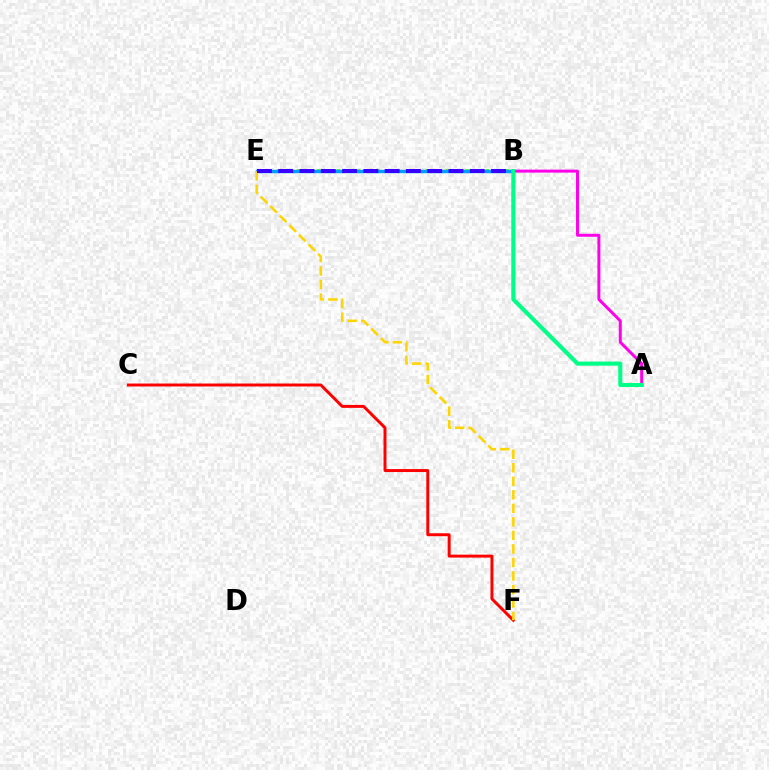{('C', 'F'): [{'color': '#ff0000', 'line_style': 'solid', 'thickness': 2.12}], ('B', 'E'): [{'color': '#4fff00', 'line_style': 'dotted', 'thickness': 2.7}, {'color': '#009eff', 'line_style': 'solid', 'thickness': 2.46}, {'color': '#3700ff', 'line_style': 'dashed', 'thickness': 2.89}], ('A', 'B'): [{'color': '#ff00ed', 'line_style': 'solid', 'thickness': 2.14}, {'color': '#00ff86', 'line_style': 'solid', 'thickness': 2.93}], ('E', 'F'): [{'color': '#ffd500', 'line_style': 'dashed', 'thickness': 1.84}]}